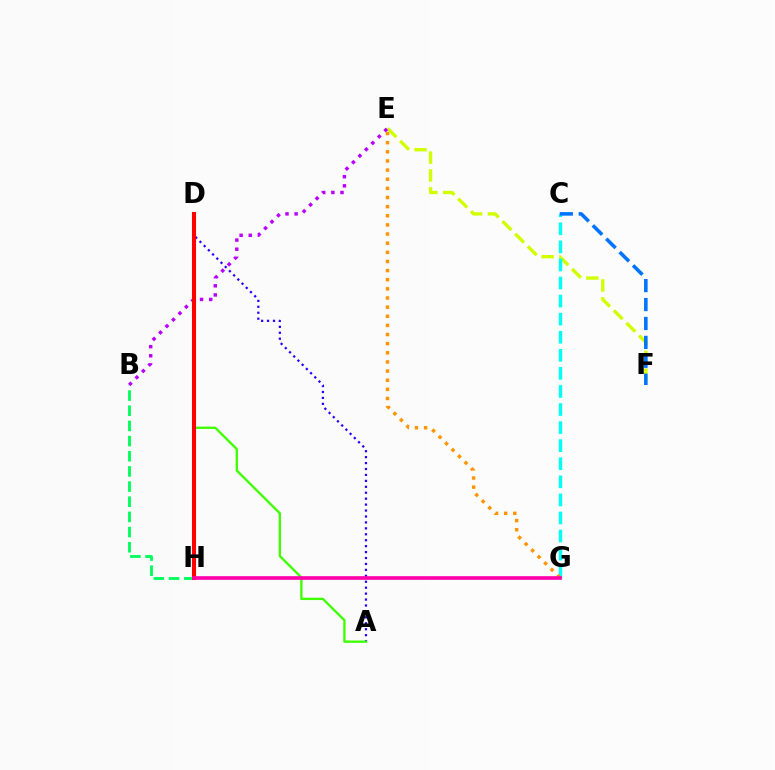{('E', 'F'): [{'color': '#d1ff00', 'line_style': 'dashed', 'thickness': 2.42}], ('A', 'D'): [{'color': '#2500ff', 'line_style': 'dotted', 'thickness': 1.61}, {'color': '#3dff00', 'line_style': 'solid', 'thickness': 1.68}], ('C', 'G'): [{'color': '#00fff6', 'line_style': 'dashed', 'thickness': 2.46}], ('C', 'F'): [{'color': '#0074ff', 'line_style': 'dashed', 'thickness': 2.57}], ('B', 'E'): [{'color': '#b900ff', 'line_style': 'dotted', 'thickness': 2.48}], ('B', 'H'): [{'color': '#00ff5c', 'line_style': 'dashed', 'thickness': 2.06}], ('D', 'H'): [{'color': '#ff0000', 'line_style': 'solid', 'thickness': 2.93}], ('E', 'G'): [{'color': '#ff9400', 'line_style': 'dotted', 'thickness': 2.48}], ('G', 'H'): [{'color': '#ff00ac', 'line_style': 'solid', 'thickness': 2.64}]}